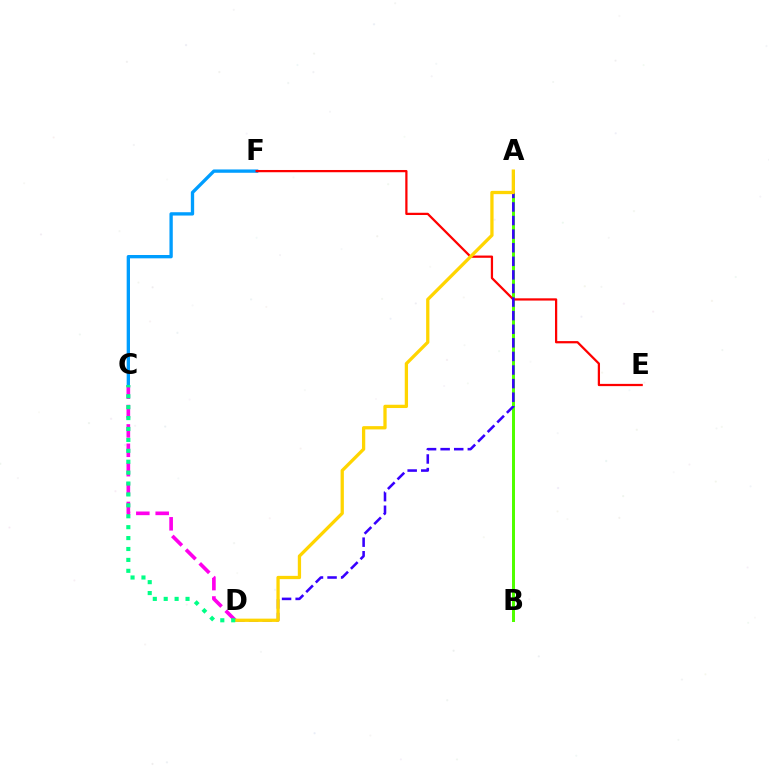{('C', 'F'): [{'color': '#009eff', 'line_style': 'solid', 'thickness': 2.39}], ('A', 'B'): [{'color': '#4fff00', 'line_style': 'solid', 'thickness': 2.15}], ('C', 'D'): [{'color': '#ff00ed', 'line_style': 'dashed', 'thickness': 2.63}, {'color': '#00ff86', 'line_style': 'dotted', 'thickness': 2.96}], ('E', 'F'): [{'color': '#ff0000', 'line_style': 'solid', 'thickness': 1.62}], ('A', 'D'): [{'color': '#3700ff', 'line_style': 'dashed', 'thickness': 1.85}, {'color': '#ffd500', 'line_style': 'solid', 'thickness': 2.36}]}